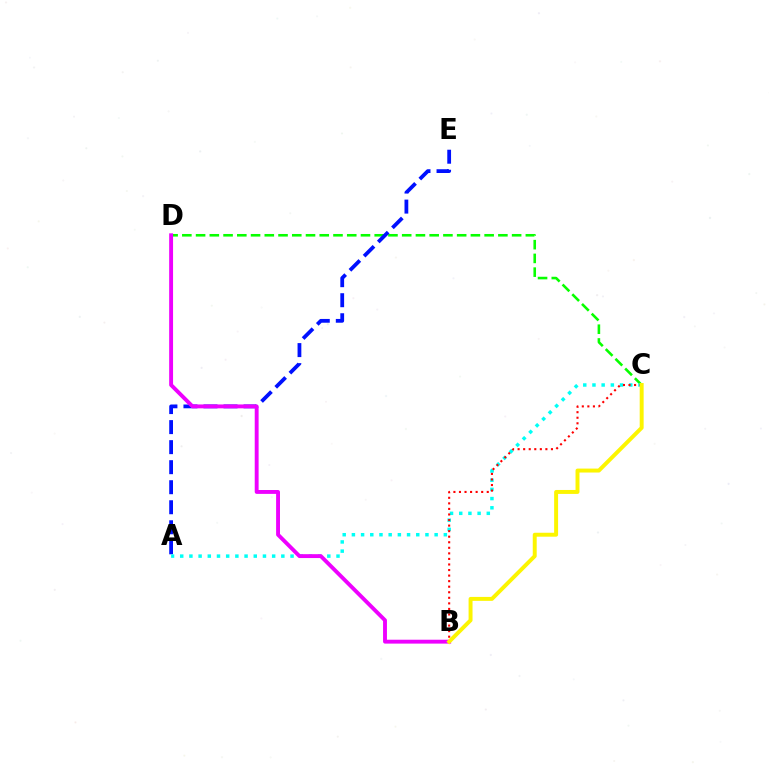{('C', 'D'): [{'color': '#08ff00', 'line_style': 'dashed', 'thickness': 1.87}], ('A', 'E'): [{'color': '#0010ff', 'line_style': 'dashed', 'thickness': 2.72}], ('A', 'C'): [{'color': '#00fff6', 'line_style': 'dotted', 'thickness': 2.5}], ('B', 'D'): [{'color': '#ee00ff', 'line_style': 'solid', 'thickness': 2.8}], ('B', 'C'): [{'color': '#ff0000', 'line_style': 'dotted', 'thickness': 1.51}, {'color': '#fcf500', 'line_style': 'solid', 'thickness': 2.84}]}